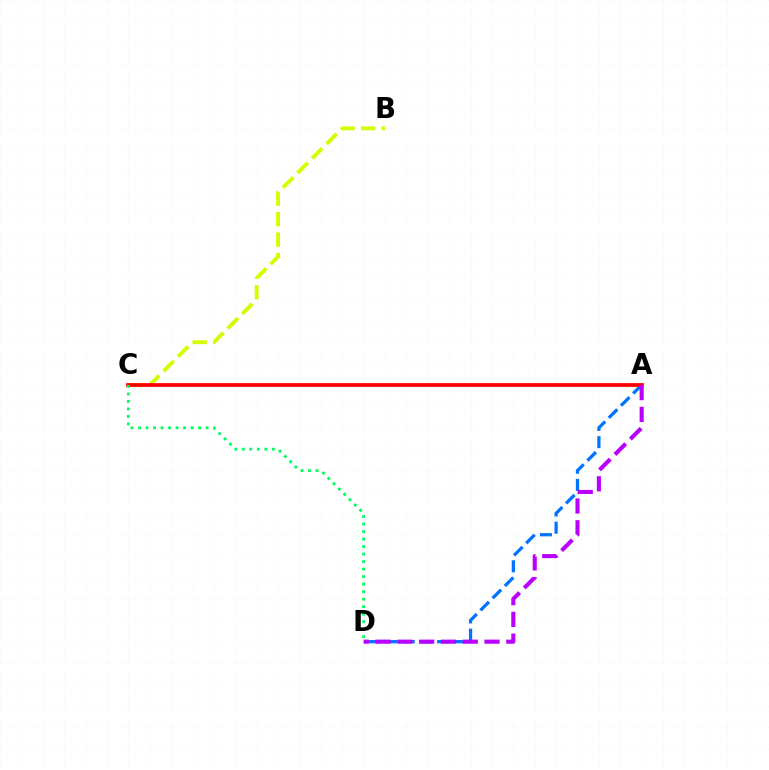{('A', 'D'): [{'color': '#0074ff', 'line_style': 'dashed', 'thickness': 2.34}, {'color': '#b900ff', 'line_style': 'dashed', 'thickness': 2.96}], ('B', 'C'): [{'color': '#d1ff00', 'line_style': 'dashed', 'thickness': 2.78}], ('A', 'C'): [{'color': '#ff0000', 'line_style': 'solid', 'thickness': 2.69}], ('C', 'D'): [{'color': '#00ff5c', 'line_style': 'dotted', 'thickness': 2.04}]}